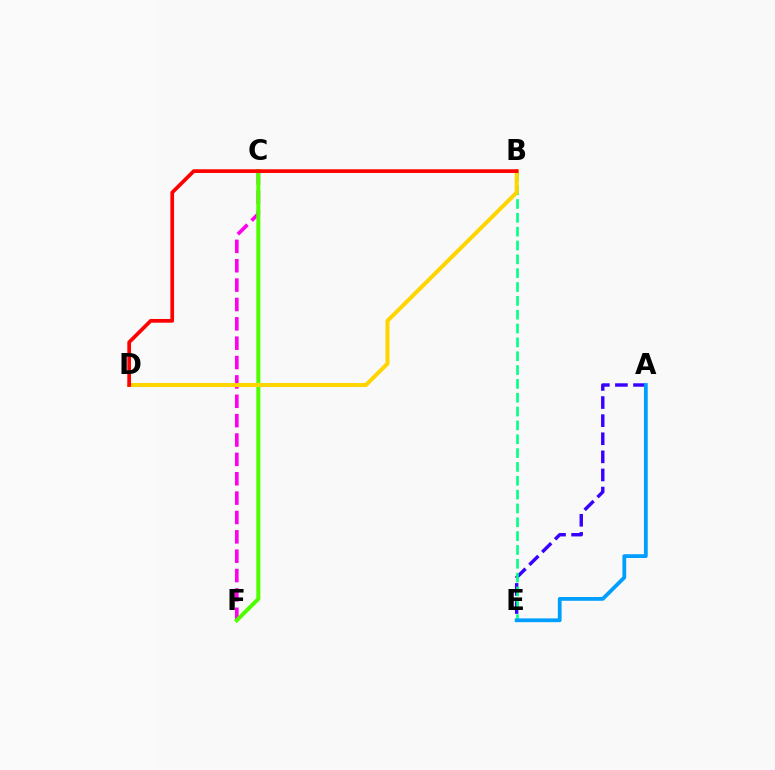{('C', 'F'): [{'color': '#ff00ed', 'line_style': 'dashed', 'thickness': 2.63}, {'color': '#4fff00', 'line_style': 'solid', 'thickness': 2.91}], ('A', 'E'): [{'color': '#3700ff', 'line_style': 'dashed', 'thickness': 2.46}, {'color': '#009eff', 'line_style': 'solid', 'thickness': 2.72}], ('B', 'E'): [{'color': '#00ff86', 'line_style': 'dashed', 'thickness': 1.88}], ('B', 'D'): [{'color': '#ffd500', 'line_style': 'solid', 'thickness': 2.89}, {'color': '#ff0000', 'line_style': 'solid', 'thickness': 2.66}]}